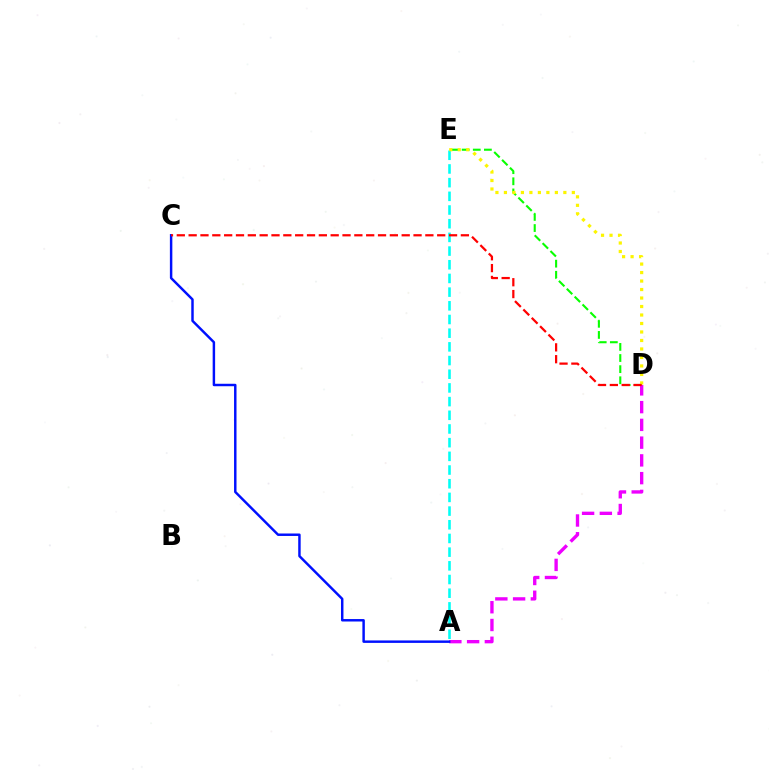{('D', 'E'): [{'color': '#08ff00', 'line_style': 'dashed', 'thickness': 1.51}, {'color': '#fcf500', 'line_style': 'dotted', 'thickness': 2.31}], ('A', 'D'): [{'color': '#ee00ff', 'line_style': 'dashed', 'thickness': 2.41}], ('A', 'C'): [{'color': '#0010ff', 'line_style': 'solid', 'thickness': 1.77}], ('A', 'E'): [{'color': '#00fff6', 'line_style': 'dashed', 'thickness': 1.86}], ('C', 'D'): [{'color': '#ff0000', 'line_style': 'dashed', 'thickness': 1.61}]}